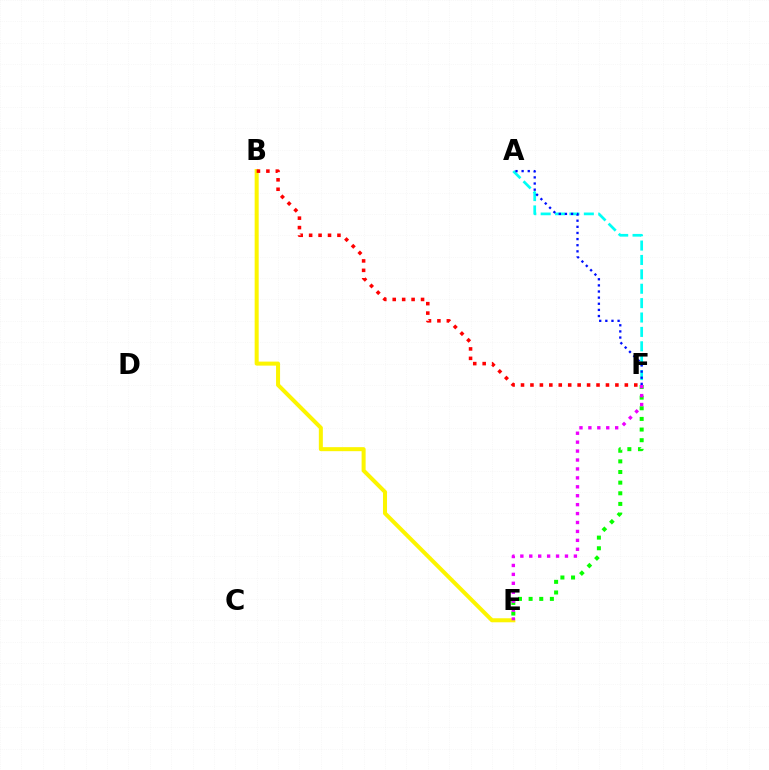{('A', 'F'): [{'color': '#00fff6', 'line_style': 'dashed', 'thickness': 1.96}, {'color': '#0010ff', 'line_style': 'dotted', 'thickness': 1.67}], ('E', 'F'): [{'color': '#08ff00', 'line_style': 'dotted', 'thickness': 2.89}, {'color': '#ee00ff', 'line_style': 'dotted', 'thickness': 2.43}], ('B', 'E'): [{'color': '#fcf500', 'line_style': 'solid', 'thickness': 2.89}], ('B', 'F'): [{'color': '#ff0000', 'line_style': 'dotted', 'thickness': 2.56}]}